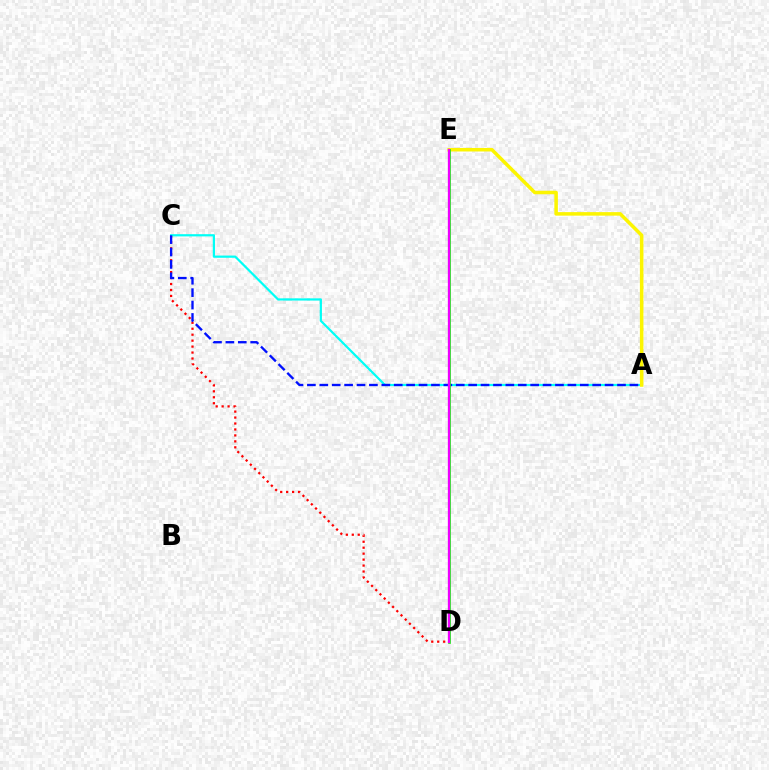{('C', 'D'): [{'color': '#ff0000', 'line_style': 'dotted', 'thickness': 1.62}], ('A', 'C'): [{'color': '#00fff6', 'line_style': 'solid', 'thickness': 1.59}, {'color': '#0010ff', 'line_style': 'dashed', 'thickness': 1.69}], ('A', 'E'): [{'color': '#fcf500', 'line_style': 'solid', 'thickness': 2.54}], ('D', 'E'): [{'color': '#08ff00', 'line_style': 'solid', 'thickness': 1.92}, {'color': '#ee00ff', 'line_style': 'solid', 'thickness': 1.66}]}